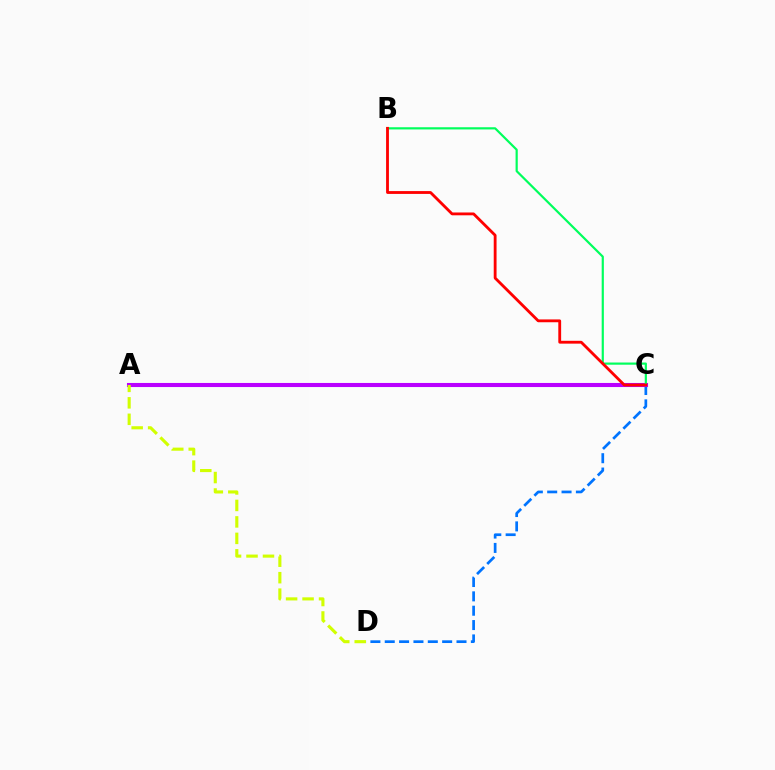{('C', 'D'): [{'color': '#0074ff', 'line_style': 'dashed', 'thickness': 1.95}], ('A', 'C'): [{'color': '#b900ff', 'line_style': 'solid', 'thickness': 2.94}], ('B', 'C'): [{'color': '#00ff5c', 'line_style': 'solid', 'thickness': 1.58}, {'color': '#ff0000', 'line_style': 'solid', 'thickness': 2.04}], ('A', 'D'): [{'color': '#d1ff00', 'line_style': 'dashed', 'thickness': 2.24}]}